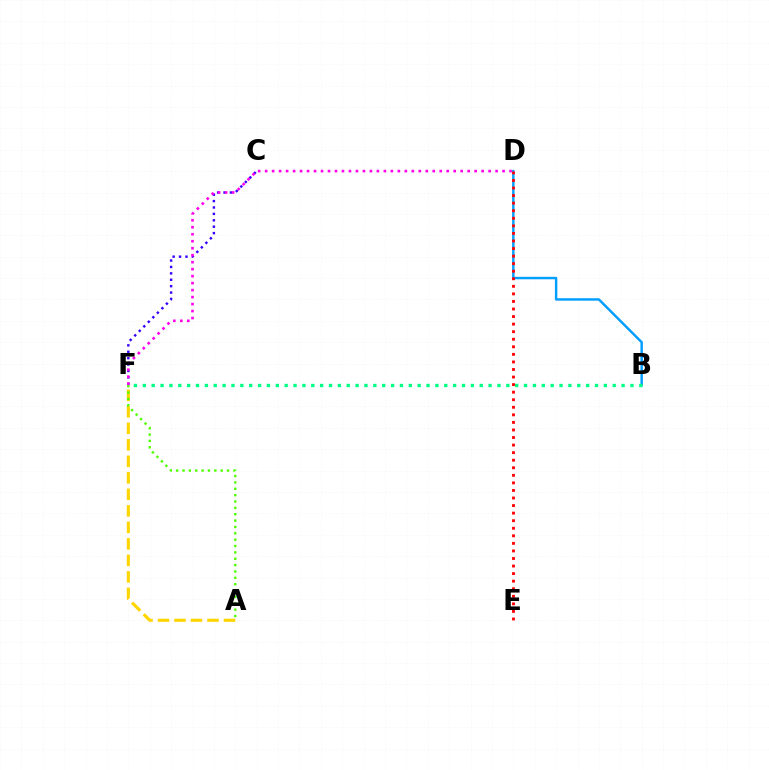{('A', 'F'): [{'color': '#ffd500', 'line_style': 'dashed', 'thickness': 2.24}, {'color': '#4fff00', 'line_style': 'dotted', 'thickness': 1.73}], ('C', 'F'): [{'color': '#3700ff', 'line_style': 'dotted', 'thickness': 1.74}], ('D', 'F'): [{'color': '#ff00ed', 'line_style': 'dotted', 'thickness': 1.9}], ('B', 'D'): [{'color': '#009eff', 'line_style': 'solid', 'thickness': 1.77}], ('D', 'E'): [{'color': '#ff0000', 'line_style': 'dotted', 'thickness': 2.05}], ('B', 'F'): [{'color': '#00ff86', 'line_style': 'dotted', 'thickness': 2.41}]}